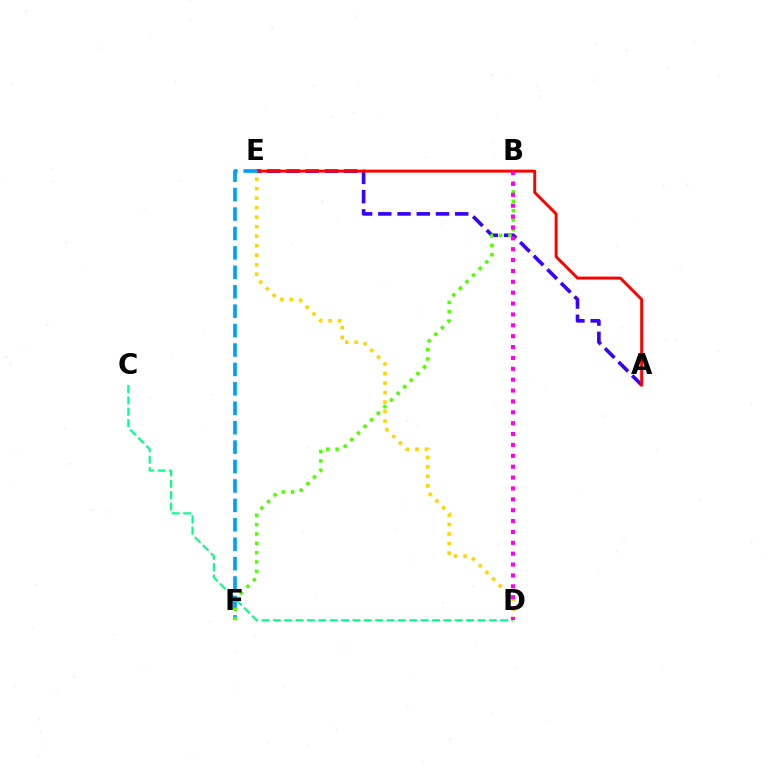{('A', 'E'): [{'color': '#3700ff', 'line_style': 'dashed', 'thickness': 2.61}, {'color': '#ff0000', 'line_style': 'solid', 'thickness': 2.12}], ('C', 'D'): [{'color': '#00ff86', 'line_style': 'dashed', 'thickness': 1.54}], ('E', 'F'): [{'color': '#009eff', 'line_style': 'dashed', 'thickness': 2.64}], ('B', 'F'): [{'color': '#4fff00', 'line_style': 'dotted', 'thickness': 2.54}], ('D', 'E'): [{'color': '#ffd500', 'line_style': 'dotted', 'thickness': 2.58}], ('B', 'D'): [{'color': '#ff00ed', 'line_style': 'dotted', 'thickness': 2.95}]}